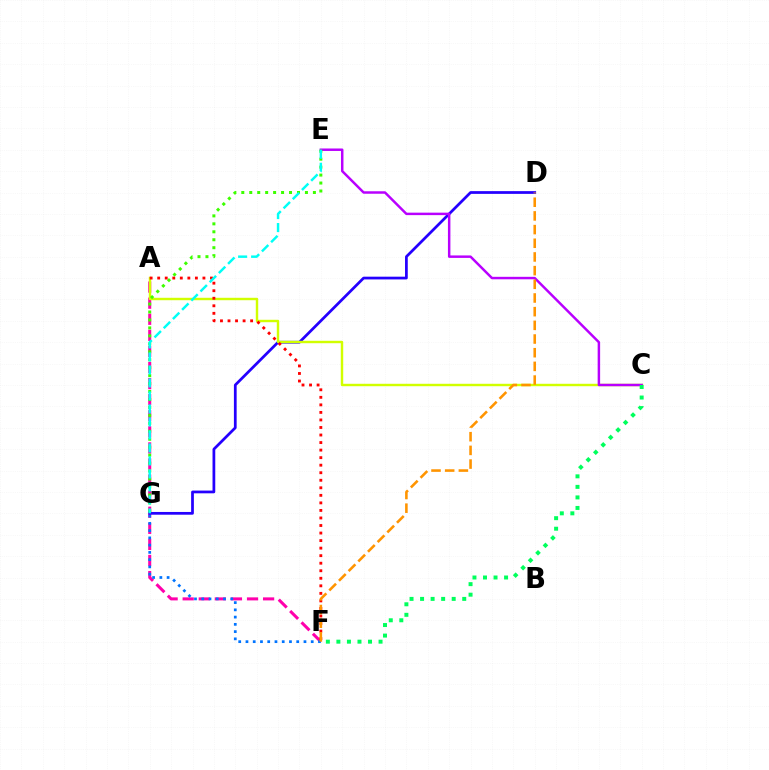{('A', 'F'): [{'color': '#ff00ac', 'line_style': 'dashed', 'thickness': 2.18}, {'color': '#ff0000', 'line_style': 'dotted', 'thickness': 2.05}], ('F', 'G'): [{'color': '#0074ff', 'line_style': 'dotted', 'thickness': 1.97}], ('D', 'G'): [{'color': '#2500ff', 'line_style': 'solid', 'thickness': 1.97}], ('A', 'C'): [{'color': '#d1ff00', 'line_style': 'solid', 'thickness': 1.75}], ('C', 'E'): [{'color': '#b900ff', 'line_style': 'solid', 'thickness': 1.78}], ('E', 'G'): [{'color': '#3dff00', 'line_style': 'dotted', 'thickness': 2.16}, {'color': '#00fff6', 'line_style': 'dashed', 'thickness': 1.77}], ('C', 'F'): [{'color': '#00ff5c', 'line_style': 'dotted', 'thickness': 2.86}], ('D', 'F'): [{'color': '#ff9400', 'line_style': 'dashed', 'thickness': 1.86}]}